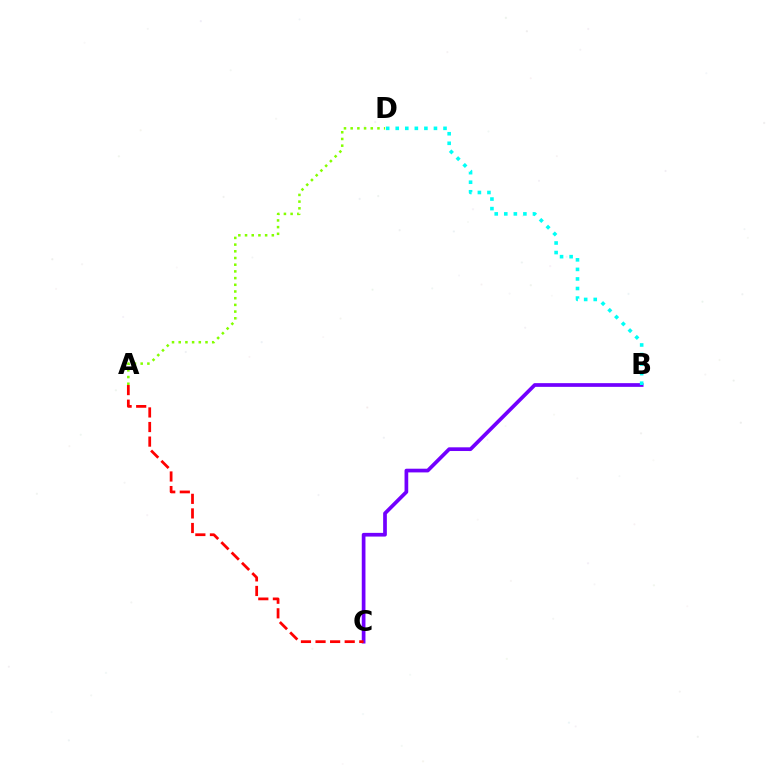{('B', 'C'): [{'color': '#7200ff', 'line_style': 'solid', 'thickness': 2.66}], ('A', 'D'): [{'color': '#84ff00', 'line_style': 'dotted', 'thickness': 1.82}], ('A', 'C'): [{'color': '#ff0000', 'line_style': 'dashed', 'thickness': 1.98}], ('B', 'D'): [{'color': '#00fff6', 'line_style': 'dotted', 'thickness': 2.6}]}